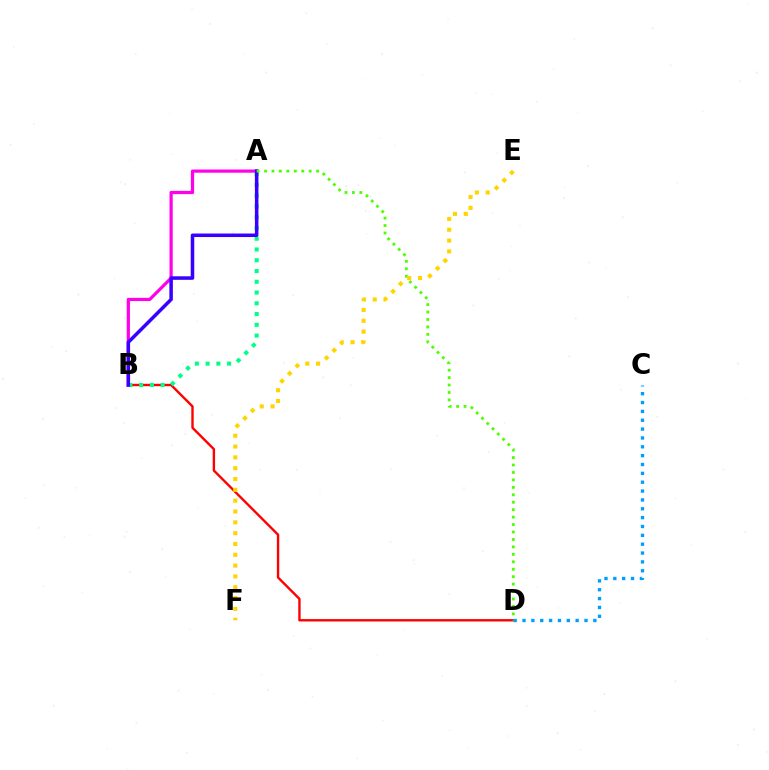{('B', 'D'): [{'color': '#ff0000', 'line_style': 'solid', 'thickness': 1.71}], ('C', 'D'): [{'color': '#009eff', 'line_style': 'dotted', 'thickness': 2.41}], ('A', 'B'): [{'color': '#ff00ed', 'line_style': 'solid', 'thickness': 2.32}, {'color': '#00ff86', 'line_style': 'dotted', 'thickness': 2.92}, {'color': '#3700ff', 'line_style': 'solid', 'thickness': 2.54}], ('A', 'D'): [{'color': '#4fff00', 'line_style': 'dotted', 'thickness': 2.02}], ('E', 'F'): [{'color': '#ffd500', 'line_style': 'dotted', 'thickness': 2.94}]}